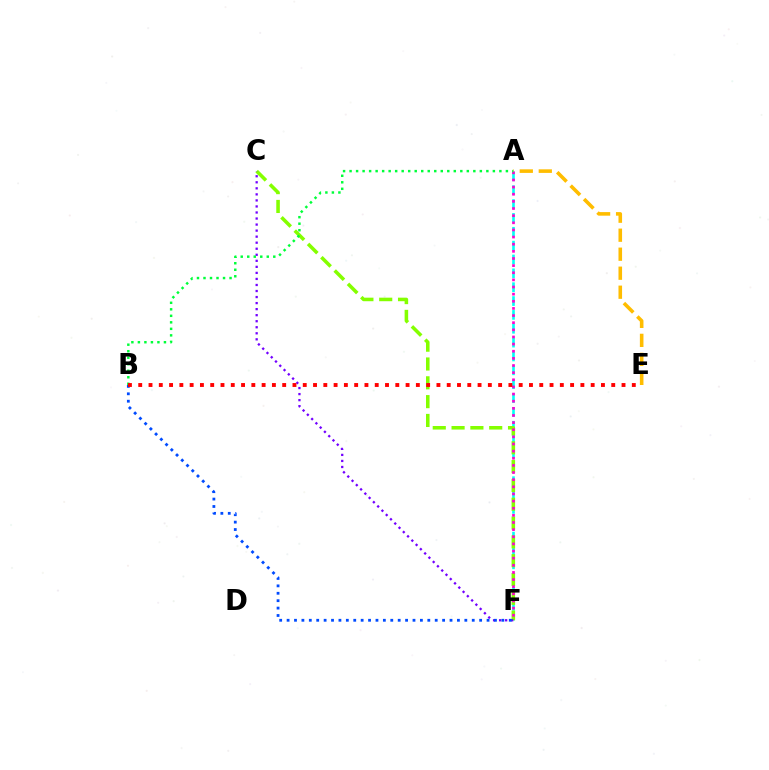{('A', 'F'): [{'color': '#00fff6', 'line_style': 'dashed', 'thickness': 1.88}, {'color': '#ff00cf', 'line_style': 'dotted', 'thickness': 1.94}], ('C', 'F'): [{'color': '#84ff00', 'line_style': 'dashed', 'thickness': 2.56}, {'color': '#7200ff', 'line_style': 'dotted', 'thickness': 1.64}], ('B', 'F'): [{'color': '#004bff', 'line_style': 'dotted', 'thickness': 2.01}], ('A', 'E'): [{'color': '#ffbd00', 'line_style': 'dashed', 'thickness': 2.58}], ('A', 'B'): [{'color': '#00ff39', 'line_style': 'dotted', 'thickness': 1.77}], ('B', 'E'): [{'color': '#ff0000', 'line_style': 'dotted', 'thickness': 2.79}]}